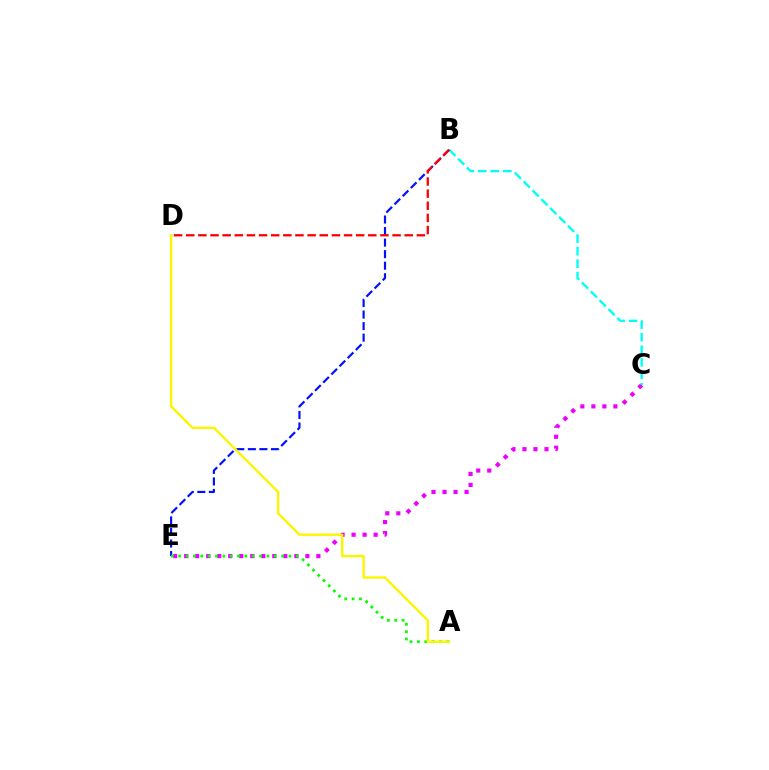{('C', 'E'): [{'color': '#ee00ff', 'line_style': 'dotted', 'thickness': 2.99}], ('B', 'C'): [{'color': '#00fff6', 'line_style': 'dashed', 'thickness': 1.7}], ('B', 'E'): [{'color': '#0010ff', 'line_style': 'dashed', 'thickness': 1.57}], ('A', 'E'): [{'color': '#08ff00', 'line_style': 'dotted', 'thickness': 2.0}], ('B', 'D'): [{'color': '#ff0000', 'line_style': 'dashed', 'thickness': 1.65}], ('A', 'D'): [{'color': '#fcf500', 'line_style': 'solid', 'thickness': 1.71}]}